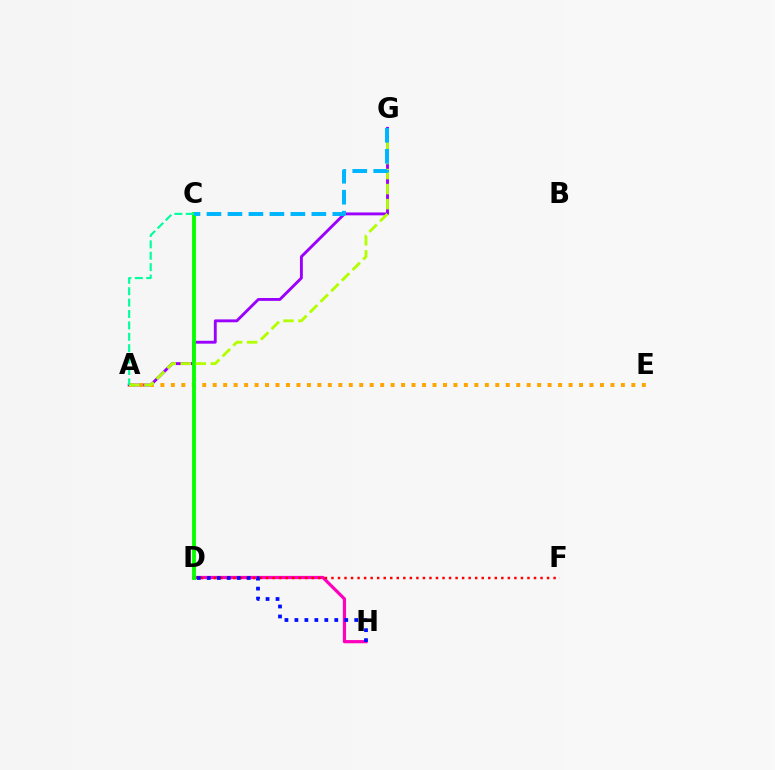{('A', 'G'): [{'color': '#9b00ff', 'line_style': 'solid', 'thickness': 2.07}, {'color': '#b3ff00', 'line_style': 'dashed', 'thickness': 2.04}], ('D', 'H'): [{'color': '#ff00bd', 'line_style': 'solid', 'thickness': 2.31}, {'color': '#0010ff', 'line_style': 'dotted', 'thickness': 2.71}], ('A', 'E'): [{'color': '#ffa500', 'line_style': 'dotted', 'thickness': 2.84}], ('D', 'F'): [{'color': '#ff0000', 'line_style': 'dotted', 'thickness': 1.78}], ('C', 'D'): [{'color': '#08ff00', 'line_style': 'solid', 'thickness': 2.78}], ('C', 'G'): [{'color': '#00b5ff', 'line_style': 'dashed', 'thickness': 2.85}], ('A', 'C'): [{'color': '#00ff9d', 'line_style': 'dashed', 'thickness': 1.55}]}